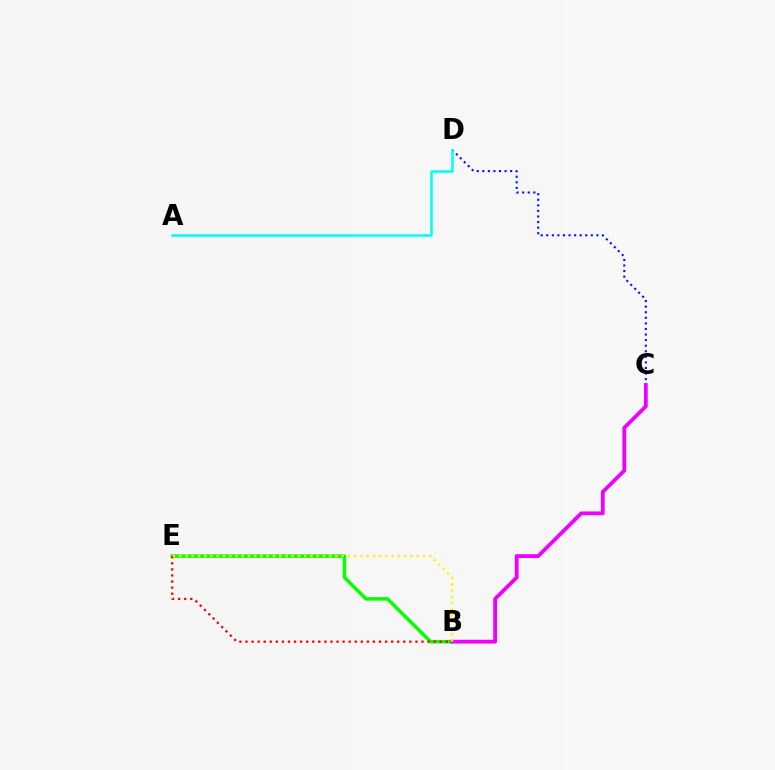{('B', 'E'): [{'color': '#08ff00', 'line_style': 'solid', 'thickness': 2.54}, {'color': '#ff0000', 'line_style': 'dotted', 'thickness': 1.65}, {'color': '#fcf500', 'line_style': 'dotted', 'thickness': 1.7}], ('C', 'D'): [{'color': '#0010ff', 'line_style': 'dotted', 'thickness': 1.51}], ('B', 'C'): [{'color': '#ee00ff', 'line_style': 'solid', 'thickness': 2.73}], ('A', 'D'): [{'color': '#00fff6', 'line_style': 'solid', 'thickness': 1.83}]}